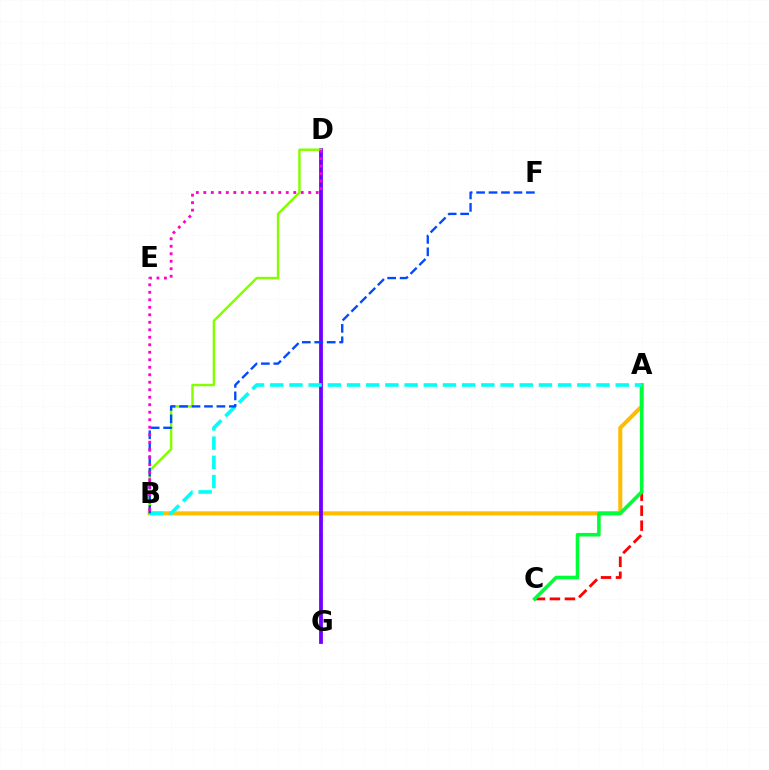{('A', 'C'): [{'color': '#ff0000', 'line_style': 'dashed', 'thickness': 2.04}, {'color': '#00ff39', 'line_style': 'solid', 'thickness': 2.58}], ('A', 'B'): [{'color': '#ffbd00', 'line_style': 'solid', 'thickness': 2.92}, {'color': '#00fff6', 'line_style': 'dashed', 'thickness': 2.61}], ('D', 'G'): [{'color': '#7200ff', 'line_style': 'solid', 'thickness': 2.74}], ('B', 'D'): [{'color': '#84ff00', 'line_style': 'solid', 'thickness': 1.77}, {'color': '#ff00cf', 'line_style': 'dotted', 'thickness': 2.04}], ('B', 'F'): [{'color': '#004bff', 'line_style': 'dashed', 'thickness': 1.69}]}